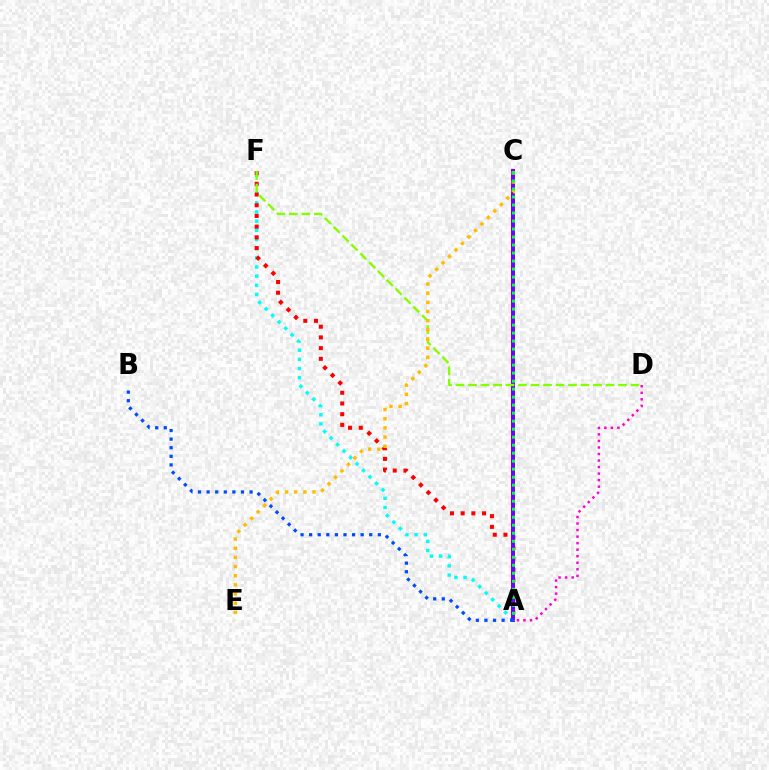{('A', 'F'): [{'color': '#00fff6', 'line_style': 'dotted', 'thickness': 2.49}, {'color': '#ff0000', 'line_style': 'dotted', 'thickness': 2.91}], ('A', 'C'): [{'color': '#7200ff', 'line_style': 'solid', 'thickness': 2.91}, {'color': '#00ff39', 'line_style': 'dotted', 'thickness': 2.18}], ('D', 'F'): [{'color': '#84ff00', 'line_style': 'dashed', 'thickness': 1.7}], ('C', 'E'): [{'color': '#ffbd00', 'line_style': 'dotted', 'thickness': 2.49}], ('A', 'B'): [{'color': '#004bff', 'line_style': 'dotted', 'thickness': 2.33}], ('A', 'D'): [{'color': '#ff00cf', 'line_style': 'dotted', 'thickness': 1.78}]}